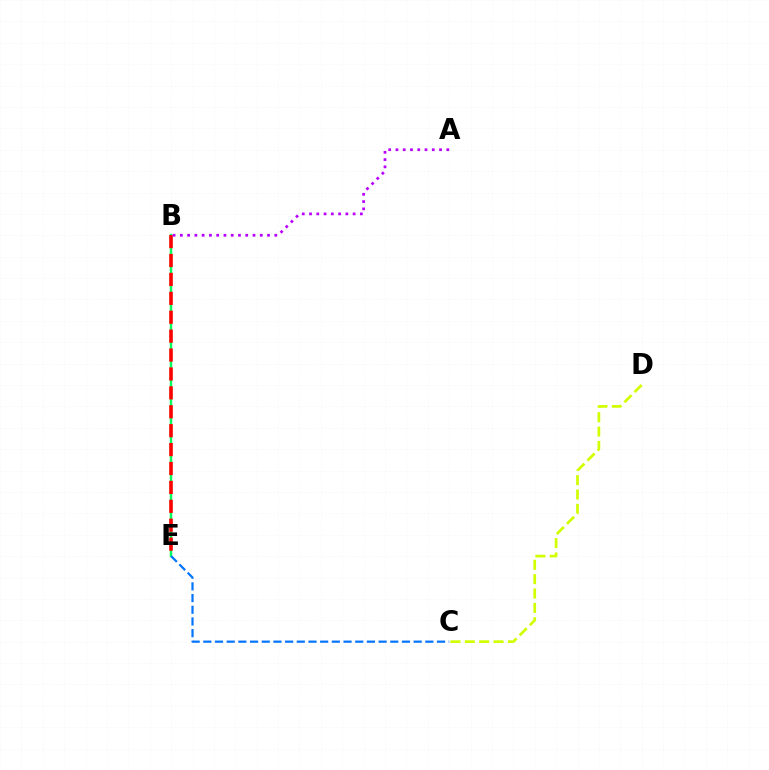{('B', 'E'): [{'color': '#00ff5c', 'line_style': 'solid', 'thickness': 1.76}, {'color': '#ff0000', 'line_style': 'dashed', 'thickness': 2.57}], ('C', 'D'): [{'color': '#d1ff00', 'line_style': 'dashed', 'thickness': 1.95}], ('C', 'E'): [{'color': '#0074ff', 'line_style': 'dashed', 'thickness': 1.59}], ('A', 'B'): [{'color': '#b900ff', 'line_style': 'dotted', 'thickness': 1.97}]}